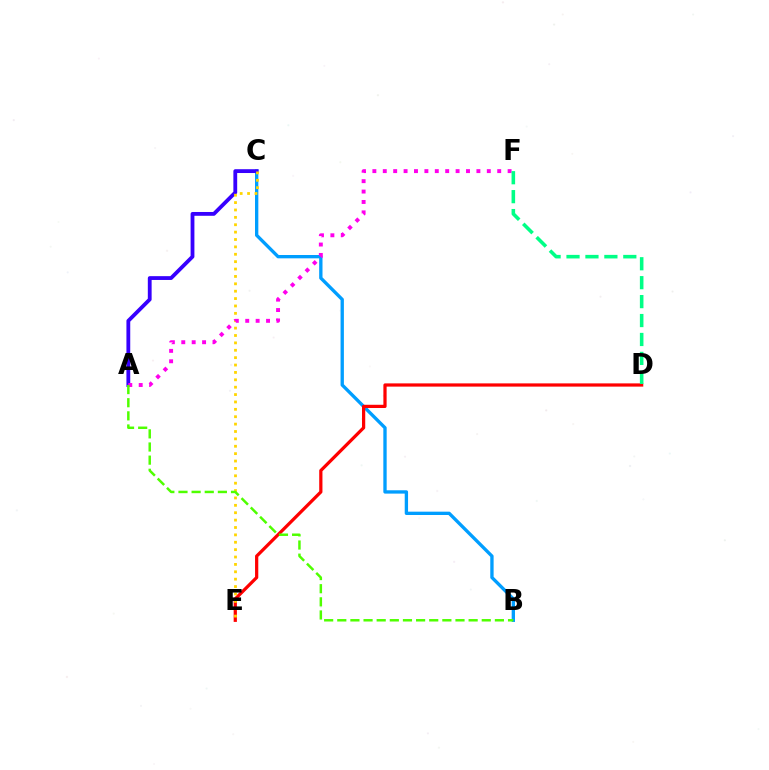{('B', 'C'): [{'color': '#009eff', 'line_style': 'solid', 'thickness': 2.4}], ('A', 'C'): [{'color': '#3700ff', 'line_style': 'solid', 'thickness': 2.74}], ('D', 'E'): [{'color': '#ff0000', 'line_style': 'solid', 'thickness': 2.33}], ('C', 'E'): [{'color': '#ffd500', 'line_style': 'dotted', 'thickness': 2.01}], ('A', 'F'): [{'color': '#ff00ed', 'line_style': 'dotted', 'thickness': 2.83}], ('D', 'F'): [{'color': '#00ff86', 'line_style': 'dashed', 'thickness': 2.57}], ('A', 'B'): [{'color': '#4fff00', 'line_style': 'dashed', 'thickness': 1.78}]}